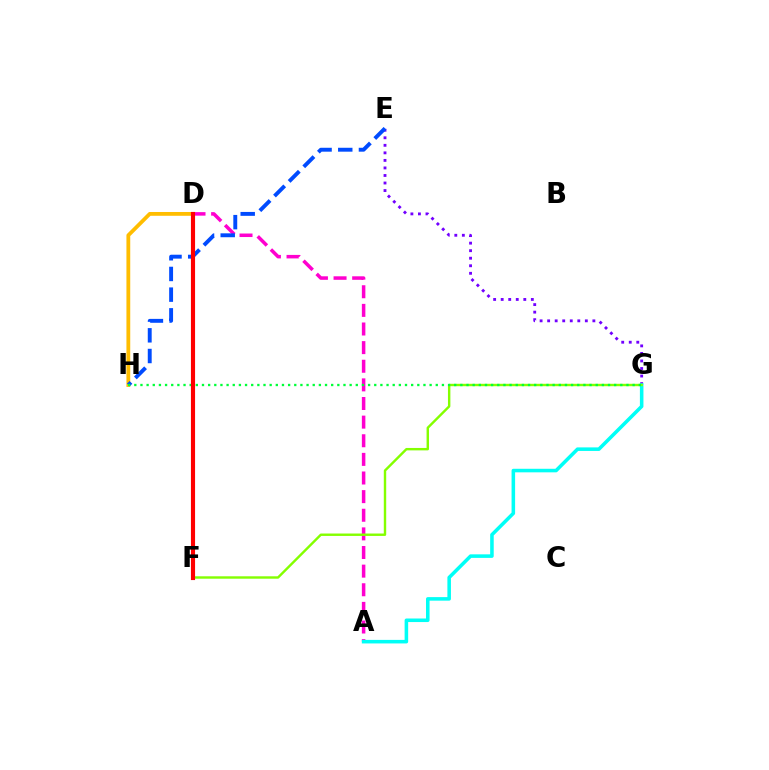{('A', 'D'): [{'color': '#ff00cf', 'line_style': 'dashed', 'thickness': 2.53}], ('E', 'G'): [{'color': '#7200ff', 'line_style': 'dotted', 'thickness': 2.05}], ('D', 'H'): [{'color': '#ffbd00', 'line_style': 'solid', 'thickness': 2.74}], ('A', 'G'): [{'color': '#00fff6', 'line_style': 'solid', 'thickness': 2.56}], ('F', 'G'): [{'color': '#84ff00', 'line_style': 'solid', 'thickness': 1.74}], ('E', 'H'): [{'color': '#004bff', 'line_style': 'dashed', 'thickness': 2.81}], ('G', 'H'): [{'color': '#00ff39', 'line_style': 'dotted', 'thickness': 1.67}], ('D', 'F'): [{'color': '#ff0000', 'line_style': 'solid', 'thickness': 2.98}]}